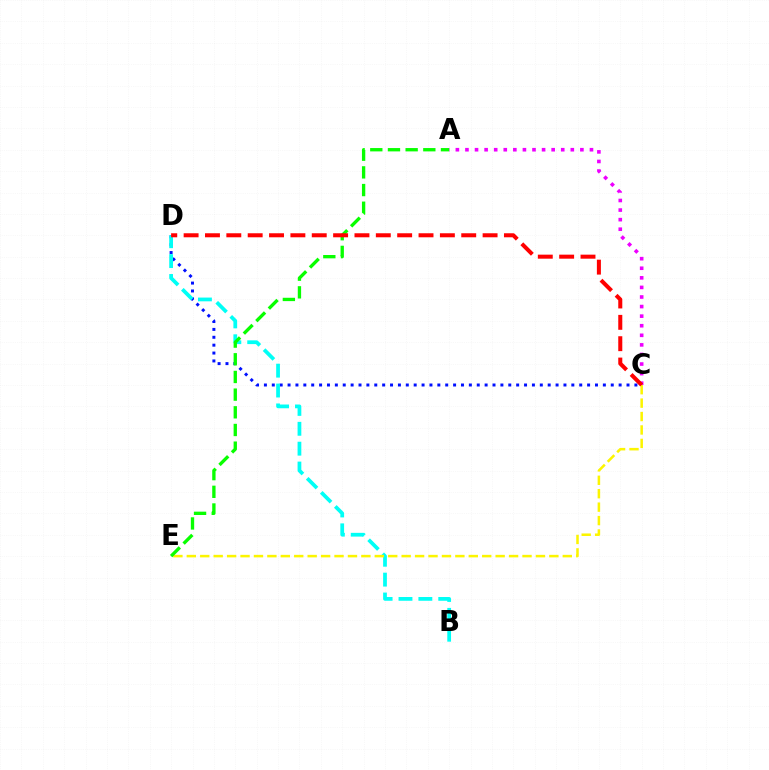{('C', 'D'): [{'color': '#0010ff', 'line_style': 'dotted', 'thickness': 2.14}, {'color': '#ff0000', 'line_style': 'dashed', 'thickness': 2.9}], ('B', 'D'): [{'color': '#00fff6', 'line_style': 'dashed', 'thickness': 2.7}], ('C', 'E'): [{'color': '#fcf500', 'line_style': 'dashed', 'thickness': 1.82}], ('A', 'C'): [{'color': '#ee00ff', 'line_style': 'dotted', 'thickness': 2.6}], ('A', 'E'): [{'color': '#08ff00', 'line_style': 'dashed', 'thickness': 2.4}]}